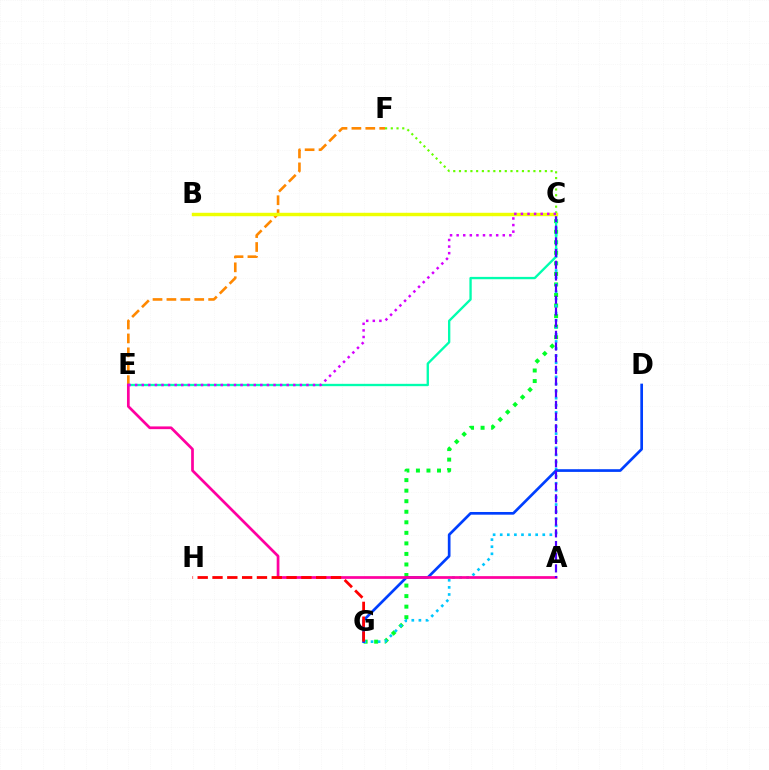{('C', 'G'): [{'color': '#00ff27', 'line_style': 'dotted', 'thickness': 2.87}, {'color': '#00c7ff', 'line_style': 'dotted', 'thickness': 1.93}], ('C', 'F'): [{'color': '#66ff00', 'line_style': 'dotted', 'thickness': 1.56}], ('D', 'G'): [{'color': '#003fff', 'line_style': 'solid', 'thickness': 1.94}], ('E', 'F'): [{'color': '#ff8800', 'line_style': 'dashed', 'thickness': 1.89}], ('C', 'E'): [{'color': '#00ffaf', 'line_style': 'solid', 'thickness': 1.68}, {'color': '#d600ff', 'line_style': 'dotted', 'thickness': 1.79}], ('A', 'E'): [{'color': '#ff00a0', 'line_style': 'solid', 'thickness': 1.96}], ('G', 'H'): [{'color': '#ff0000', 'line_style': 'dashed', 'thickness': 2.01}], ('A', 'C'): [{'color': '#4f00ff', 'line_style': 'dashed', 'thickness': 1.59}], ('B', 'C'): [{'color': '#eeff00', 'line_style': 'solid', 'thickness': 2.46}]}